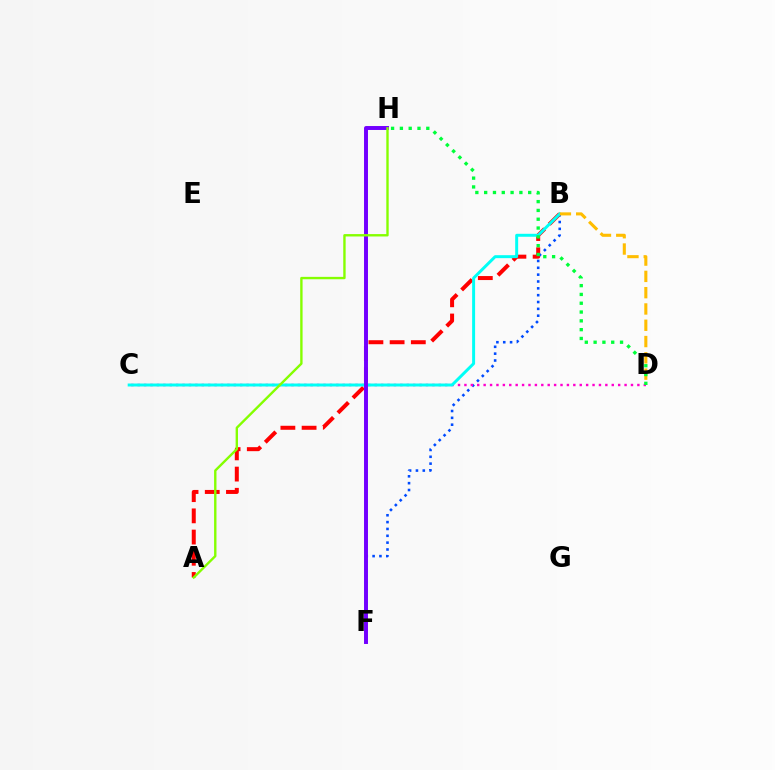{('A', 'B'): [{'color': '#ff0000', 'line_style': 'dashed', 'thickness': 2.88}], ('B', 'F'): [{'color': '#004bff', 'line_style': 'dotted', 'thickness': 1.86}], ('C', 'D'): [{'color': '#ff00cf', 'line_style': 'dotted', 'thickness': 1.74}], ('B', 'C'): [{'color': '#00fff6', 'line_style': 'solid', 'thickness': 2.14}], ('F', 'H'): [{'color': '#7200ff', 'line_style': 'solid', 'thickness': 2.84}], ('B', 'D'): [{'color': '#ffbd00', 'line_style': 'dashed', 'thickness': 2.21}], ('D', 'H'): [{'color': '#00ff39', 'line_style': 'dotted', 'thickness': 2.39}], ('A', 'H'): [{'color': '#84ff00', 'line_style': 'solid', 'thickness': 1.71}]}